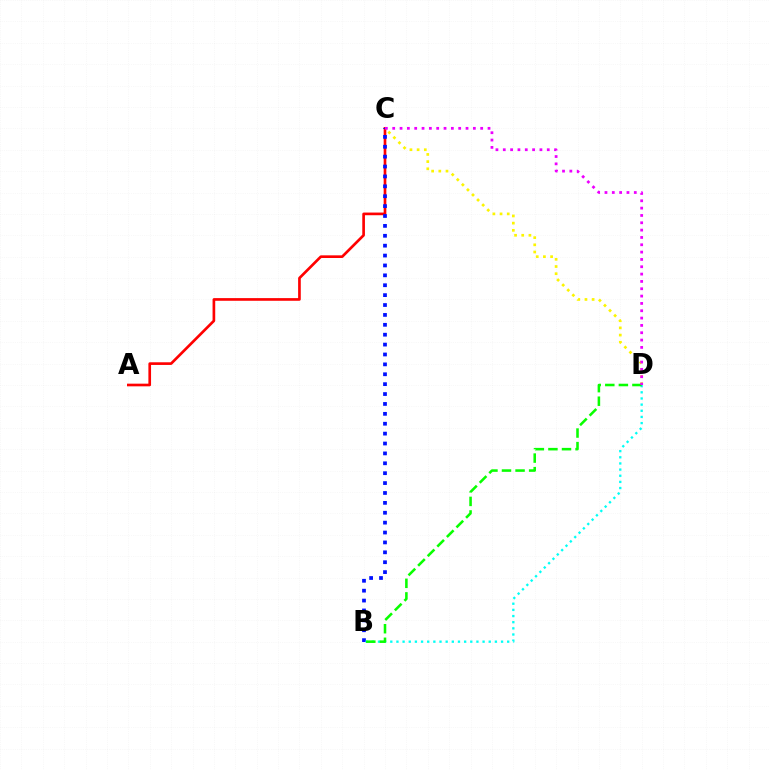{('C', 'D'): [{'color': '#fcf500', 'line_style': 'dotted', 'thickness': 1.95}, {'color': '#ee00ff', 'line_style': 'dotted', 'thickness': 1.99}], ('A', 'C'): [{'color': '#ff0000', 'line_style': 'solid', 'thickness': 1.92}], ('B', 'C'): [{'color': '#0010ff', 'line_style': 'dotted', 'thickness': 2.69}], ('B', 'D'): [{'color': '#00fff6', 'line_style': 'dotted', 'thickness': 1.67}, {'color': '#08ff00', 'line_style': 'dashed', 'thickness': 1.84}]}